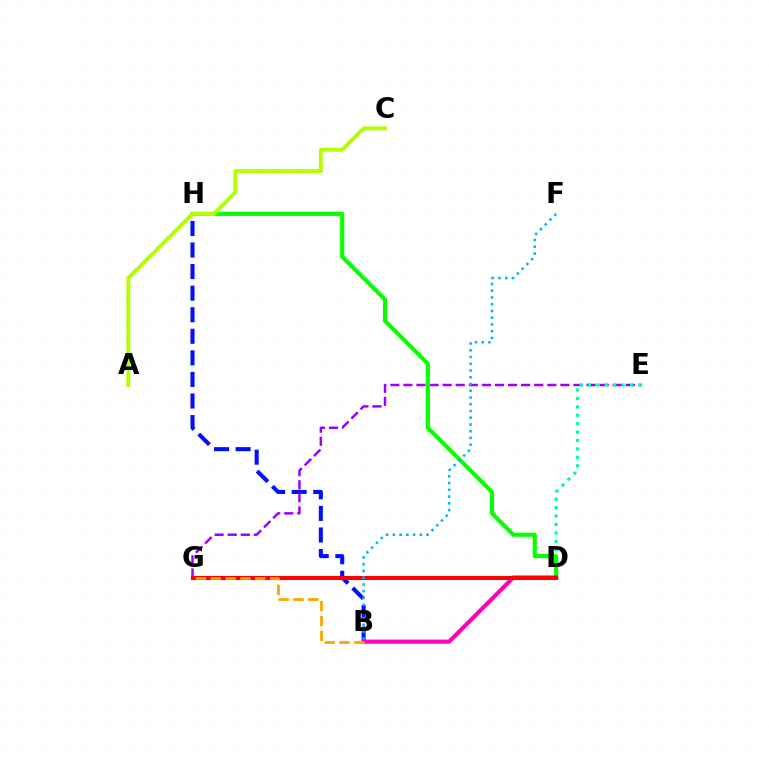{('B', 'H'): [{'color': '#0010ff', 'line_style': 'dashed', 'thickness': 2.93}], ('E', 'G'): [{'color': '#9b00ff', 'line_style': 'dashed', 'thickness': 1.78}], ('D', 'E'): [{'color': '#00ff9d', 'line_style': 'dotted', 'thickness': 2.29}], ('D', 'H'): [{'color': '#08ff00', 'line_style': 'solid', 'thickness': 2.99}], ('B', 'D'): [{'color': '#ff00bd', 'line_style': 'solid', 'thickness': 2.96}], ('D', 'G'): [{'color': '#ff0000', 'line_style': 'solid', 'thickness': 2.94}], ('A', 'C'): [{'color': '#b3ff00', 'line_style': 'solid', 'thickness': 2.84}], ('B', 'F'): [{'color': '#00b5ff', 'line_style': 'dotted', 'thickness': 1.83}], ('B', 'G'): [{'color': '#ffa500', 'line_style': 'dashed', 'thickness': 2.01}]}